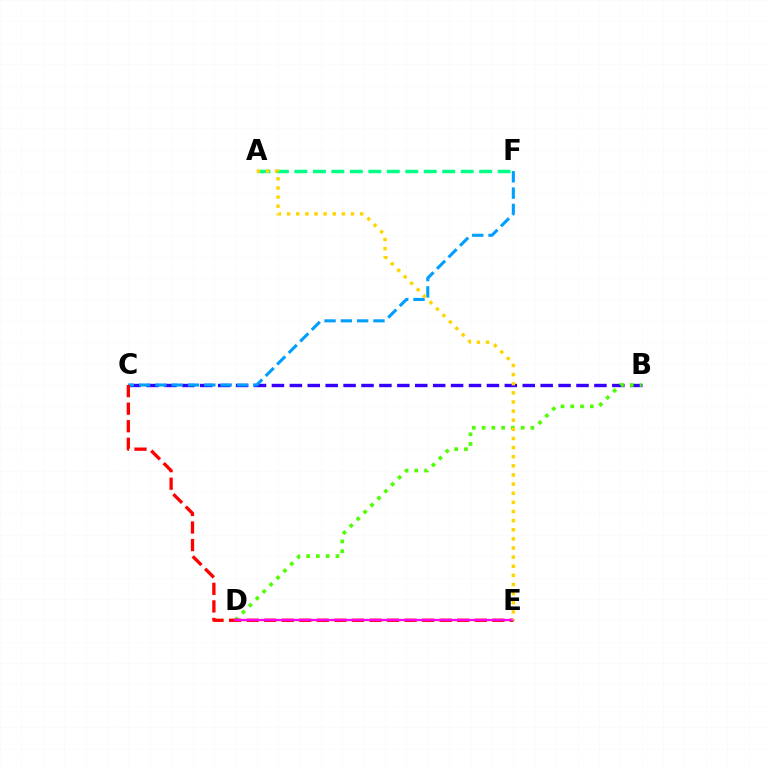{('B', 'C'): [{'color': '#3700ff', 'line_style': 'dashed', 'thickness': 2.43}], ('C', 'F'): [{'color': '#009eff', 'line_style': 'dashed', 'thickness': 2.22}], ('B', 'D'): [{'color': '#4fff00', 'line_style': 'dotted', 'thickness': 2.65}], ('C', 'E'): [{'color': '#ff0000', 'line_style': 'dashed', 'thickness': 2.38}], ('A', 'F'): [{'color': '#00ff86', 'line_style': 'dashed', 'thickness': 2.51}], ('D', 'E'): [{'color': '#ff00ed', 'line_style': 'solid', 'thickness': 1.66}], ('A', 'E'): [{'color': '#ffd500', 'line_style': 'dotted', 'thickness': 2.48}]}